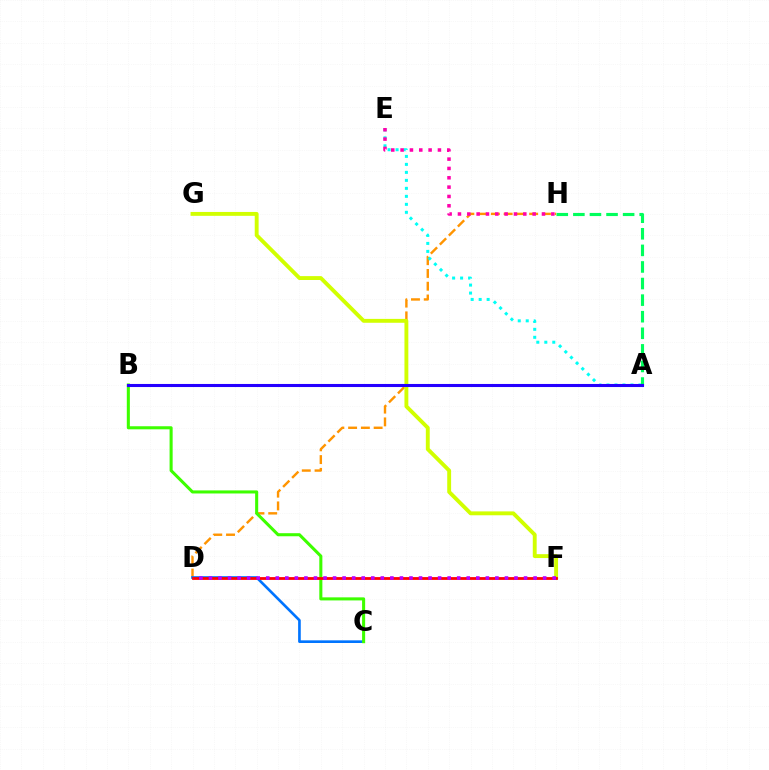{('D', 'H'): [{'color': '#ff9400', 'line_style': 'dashed', 'thickness': 1.73}], ('F', 'G'): [{'color': '#d1ff00', 'line_style': 'solid', 'thickness': 2.8}], ('C', 'D'): [{'color': '#0074ff', 'line_style': 'solid', 'thickness': 1.91}], ('B', 'C'): [{'color': '#3dff00', 'line_style': 'solid', 'thickness': 2.21}], ('D', 'F'): [{'color': '#ff0000', 'line_style': 'solid', 'thickness': 2.01}, {'color': '#b900ff', 'line_style': 'dotted', 'thickness': 2.59}], ('A', 'E'): [{'color': '#00fff6', 'line_style': 'dotted', 'thickness': 2.17}], ('A', 'H'): [{'color': '#00ff5c', 'line_style': 'dashed', 'thickness': 2.25}], ('E', 'H'): [{'color': '#ff00ac', 'line_style': 'dotted', 'thickness': 2.54}], ('A', 'B'): [{'color': '#2500ff', 'line_style': 'solid', 'thickness': 2.21}]}